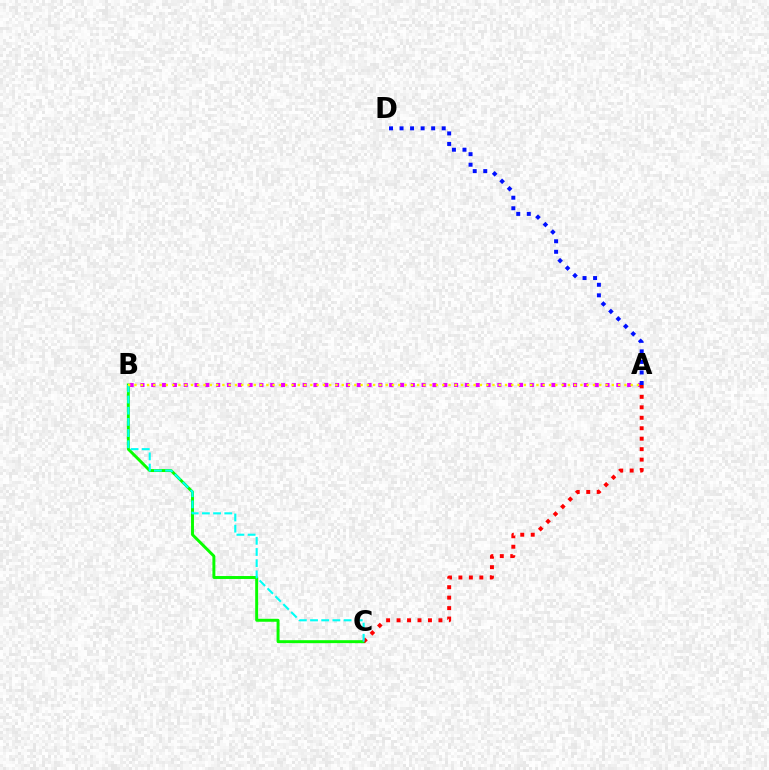{('B', 'C'): [{'color': '#08ff00', 'line_style': 'solid', 'thickness': 2.12}, {'color': '#00fff6', 'line_style': 'dashed', 'thickness': 1.52}], ('A', 'B'): [{'color': '#ee00ff', 'line_style': 'dotted', 'thickness': 2.94}, {'color': '#fcf500', 'line_style': 'dotted', 'thickness': 1.71}], ('A', 'C'): [{'color': '#ff0000', 'line_style': 'dotted', 'thickness': 2.84}], ('A', 'D'): [{'color': '#0010ff', 'line_style': 'dotted', 'thickness': 2.86}]}